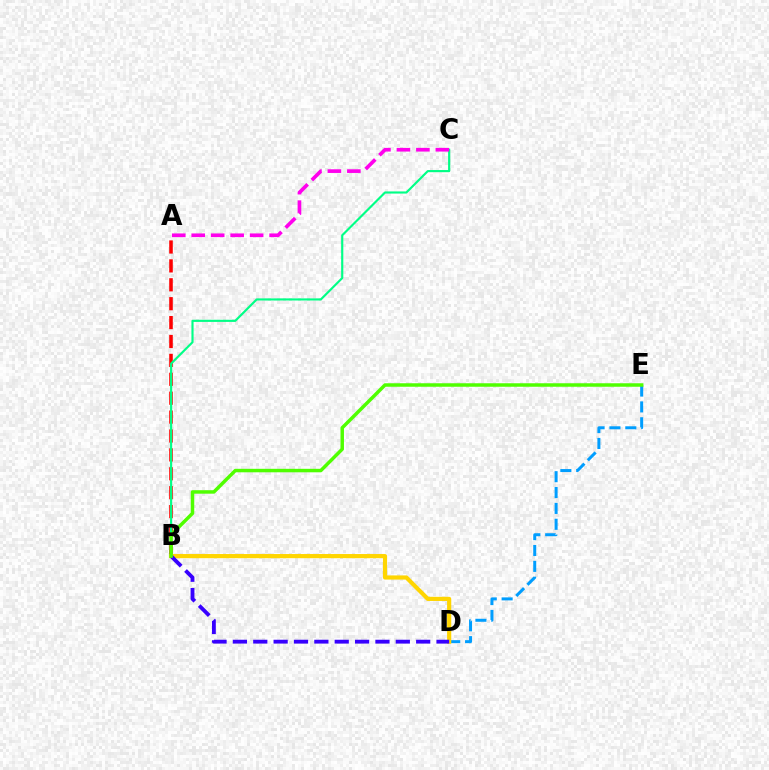{('D', 'E'): [{'color': '#009eff', 'line_style': 'dashed', 'thickness': 2.16}], ('A', 'B'): [{'color': '#ff0000', 'line_style': 'dashed', 'thickness': 2.57}], ('B', 'C'): [{'color': '#00ff86', 'line_style': 'solid', 'thickness': 1.55}], ('B', 'D'): [{'color': '#ffd500', 'line_style': 'solid', 'thickness': 3.0}, {'color': '#3700ff', 'line_style': 'dashed', 'thickness': 2.77}], ('A', 'C'): [{'color': '#ff00ed', 'line_style': 'dashed', 'thickness': 2.65}], ('B', 'E'): [{'color': '#4fff00', 'line_style': 'solid', 'thickness': 2.51}]}